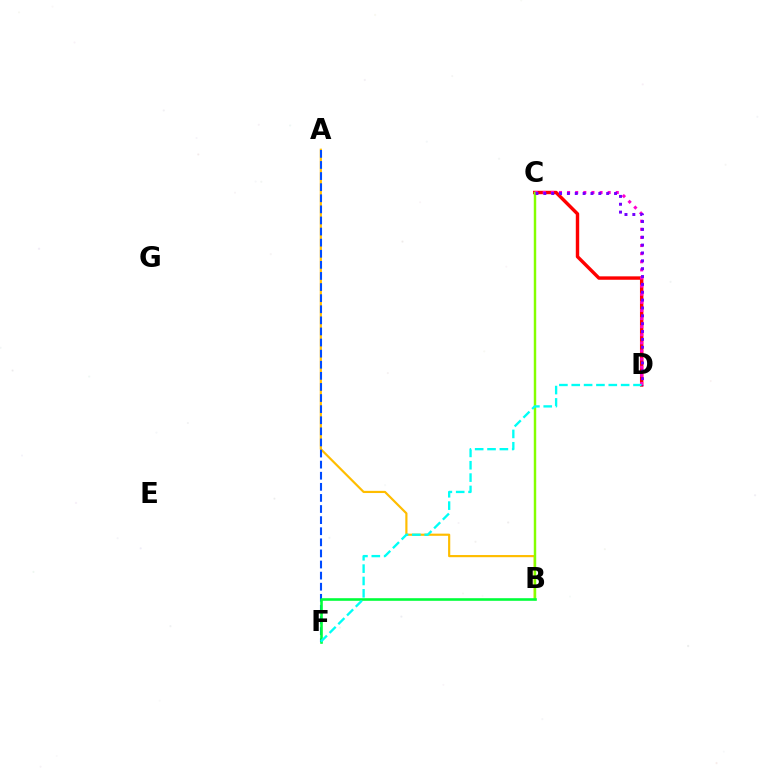{('A', 'B'): [{'color': '#ffbd00', 'line_style': 'solid', 'thickness': 1.57}], ('A', 'F'): [{'color': '#004bff', 'line_style': 'dashed', 'thickness': 1.51}], ('C', 'D'): [{'color': '#ff0000', 'line_style': 'solid', 'thickness': 2.46}, {'color': '#ff00cf', 'line_style': 'dotted', 'thickness': 2.2}, {'color': '#7200ff', 'line_style': 'dotted', 'thickness': 2.13}], ('B', 'C'): [{'color': '#84ff00', 'line_style': 'solid', 'thickness': 1.76}], ('B', 'F'): [{'color': '#00ff39', 'line_style': 'solid', 'thickness': 1.87}], ('D', 'F'): [{'color': '#00fff6', 'line_style': 'dashed', 'thickness': 1.68}]}